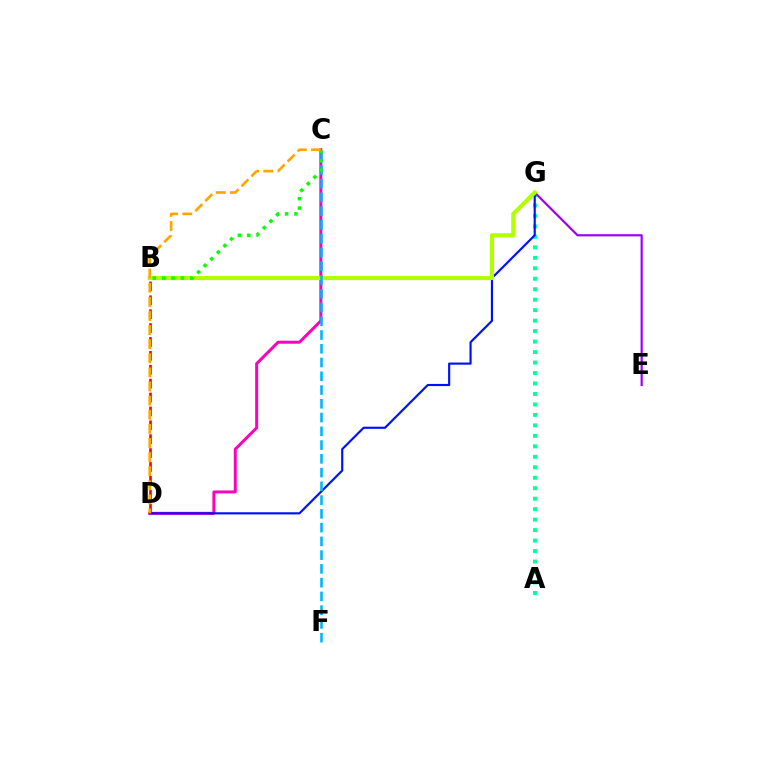{('A', 'G'): [{'color': '#00ff9d', 'line_style': 'dotted', 'thickness': 2.85}], ('C', 'D'): [{'color': '#ff00bd', 'line_style': 'solid', 'thickness': 2.16}, {'color': '#ffa500', 'line_style': 'dashed', 'thickness': 1.92}], ('D', 'G'): [{'color': '#0010ff', 'line_style': 'solid', 'thickness': 1.55}], ('E', 'G'): [{'color': '#9b00ff', 'line_style': 'solid', 'thickness': 1.57}], ('B', 'G'): [{'color': '#b3ff00', 'line_style': 'solid', 'thickness': 2.99}], ('C', 'F'): [{'color': '#00b5ff', 'line_style': 'dashed', 'thickness': 1.87}], ('B', 'C'): [{'color': '#08ff00', 'line_style': 'dotted', 'thickness': 2.54}], ('B', 'D'): [{'color': '#ff0000', 'line_style': 'dashed', 'thickness': 1.89}]}